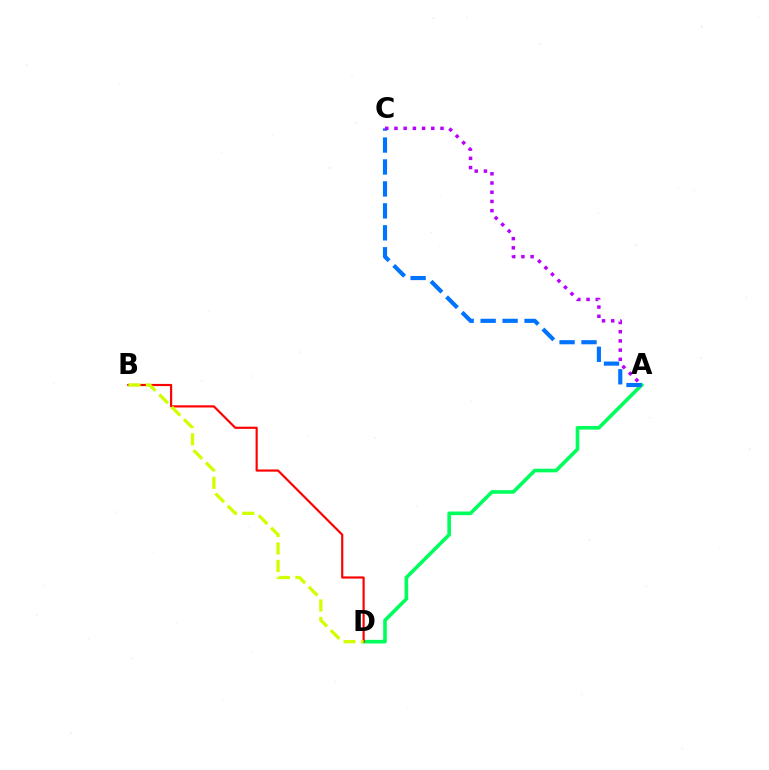{('A', 'D'): [{'color': '#00ff5c', 'line_style': 'solid', 'thickness': 2.61}], ('B', 'D'): [{'color': '#ff0000', 'line_style': 'solid', 'thickness': 1.57}, {'color': '#d1ff00', 'line_style': 'dashed', 'thickness': 2.37}], ('A', 'C'): [{'color': '#0074ff', 'line_style': 'dashed', 'thickness': 2.98}, {'color': '#b900ff', 'line_style': 'dotted', 'thickness': 2.5}]}